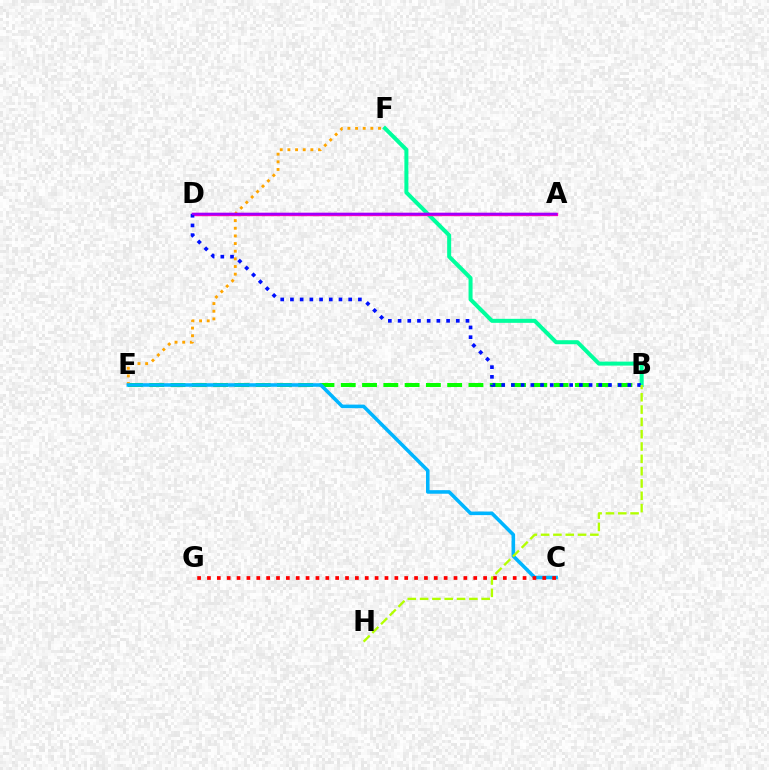{('B', 'E'): [{'color': '#08ff00', 'line_style': 'dashed', 'thickness': 2.89}], ('E', 'F'): [{'color': '#ffa500', 'line_style': 'dotted', 'thickness': 2.08}], ('B', 'F'): [{'color': '#00ff9d', 'line_style': 'solid', 'thickness': 2.88}], ('C', 'E'): [{'color': '#00b5ff', 'line_style': 'solid', 'thickness': 2.57}], ('C', 'G'): [{'color': '#ff0000', 'line_style': 'dotted', 'thickness': 2.68}], ('A', 'D'): [{'color': '#ff00bd', 'line_style': 'solid', 'thickness': 2.43}, {'color': '#9b00ff', 'line_style': 'solid', 'thickness': 1.7}], ('B', 'D'): [{'color': '#0010ff', 'line_style': 'dotted', 'thickness': 2.64}], ('B', 'H'): [{'color': '#b3ff00', 'line_style': 'dashed', 'thickness': 1.67}]}